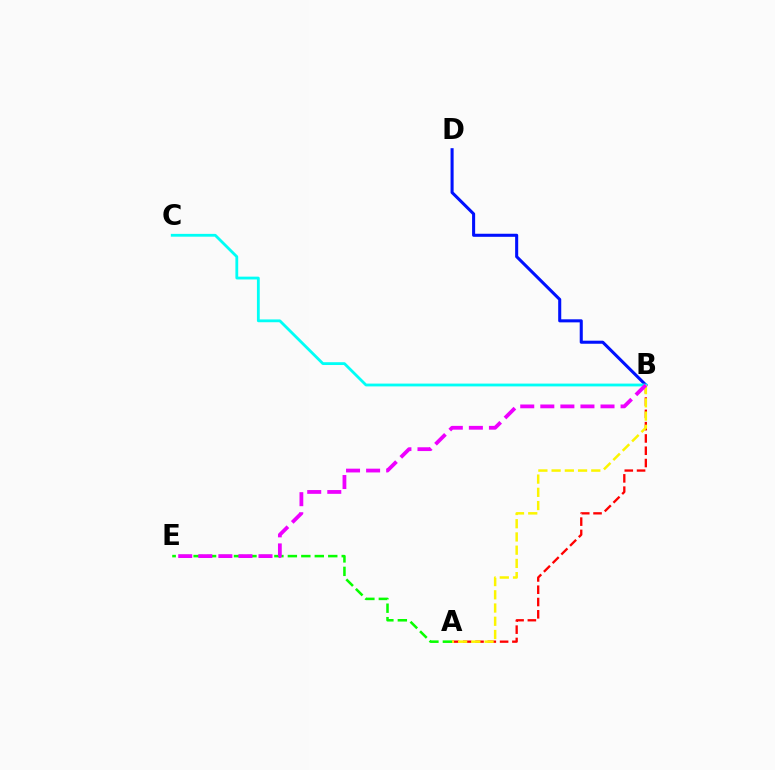{('B', 'D'): [{'color': '#0010ff', 'line_style': 'solid', 'thickness': 2.2}], ('A', 'B'): [{'color': '#ff0000', 'line_style': 'dashed', 'thickness': 1.67}, {'color': '#fcf500', 'line_style': 'dashed', 'thickness': 1.8}], ('B', 'C'): [{'color': '#00fff6', 'line_style': 'solid', 'thickness': 2.02}], ('A', 'E'): [{'color': '#08ff00', 'line_style': 'dashed', 'thickness': 1.83}], ('B', 'E'): [{'color': '#ee00ff', 'line_style': 'dashed', 'thickness': 2.73}]}